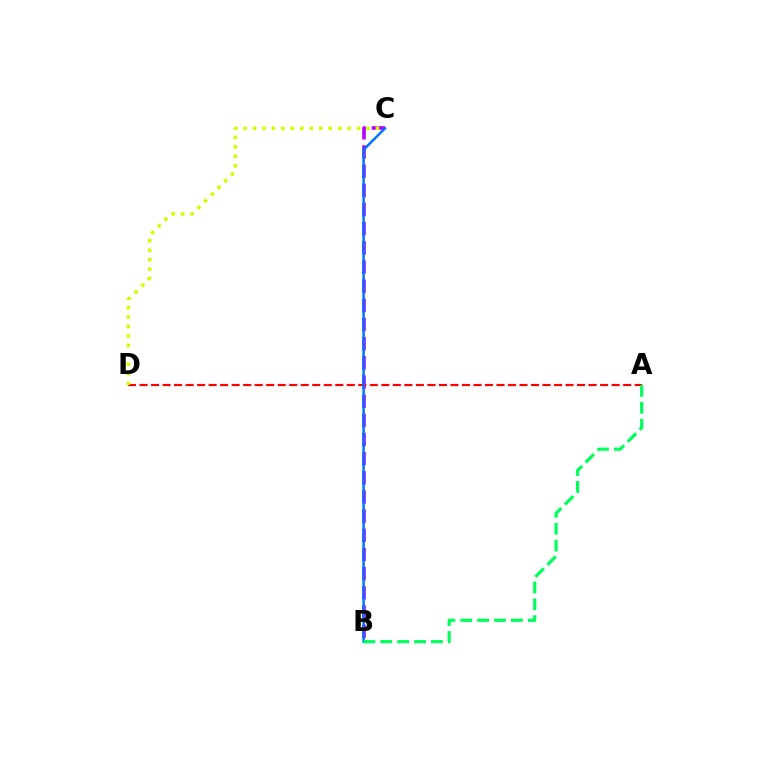{('B', 'C'): [{'color': '#b900ff', 'line_style': 'dashed', 'thickness': 2.6}, {'color': '#0074ff', 'line_style': 'solid', 'thickness': 1.79}], ('A', 'D'): [{'color': '#ff0000', 'line_style': 'dashed', 'thickness': 1.56}], ('C', 'D'): [{'color': '#d1ff00', 'line_style': 'dotted', 'thickness': 2.57}], ('A', 'B'): [{'color': '#00ff5c', 'line_style': 'dashed', 'thickness': 2.29}]}